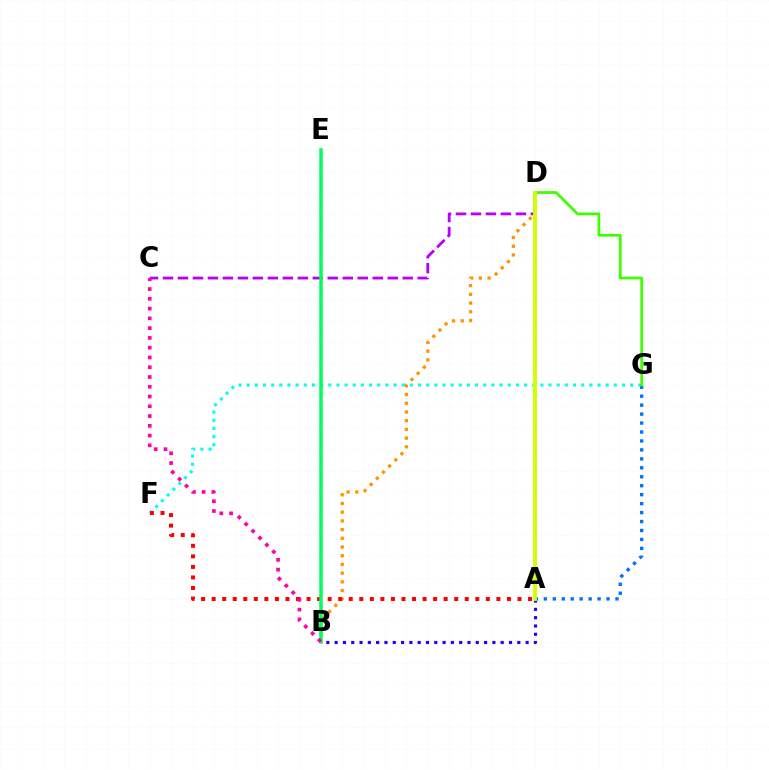{('F', 'G'): [{'color': '#00fff6', 'line_style': 'dotted', 'thickness': 2.22}], ('A', 'G'): [{'color': '#0074ff', 'line_style': 'dotted', 'thickness': 2.43}], ('B', 'D'): [{'color': '#ff9400', 'line_style': 'dotted', 'thickness': 2.37}], ('D', 'G'): [{'color': '#3dff00', 'line_style': 'solid', 'thickness': 1.97}], ('C', 'D'): [{'color': '#b900ff', 'line_style': 'dashed', 'thickness': 2.04}], ('A', 'B'): [{'color': '#2500ff', 'line_style': 'dotted', 'thickness': 2.26}], ('A', 'F'): [{'color': '#ff0000', 'line_style': 'dotted', 'thickness': 2.87}], ('B', 'E'): [{'color': '#00ff5c', 'line_style': 'solid', 'thickness': 2.53}], ('B', 'C'): [{'color': '#ff00ac', 'line_style': 'dotted', 'thickness': 2.65}], ('A', 'D'): [{'color': '#d1ff00', 'line_style': 'solid', 'thickness': 2.78}]}